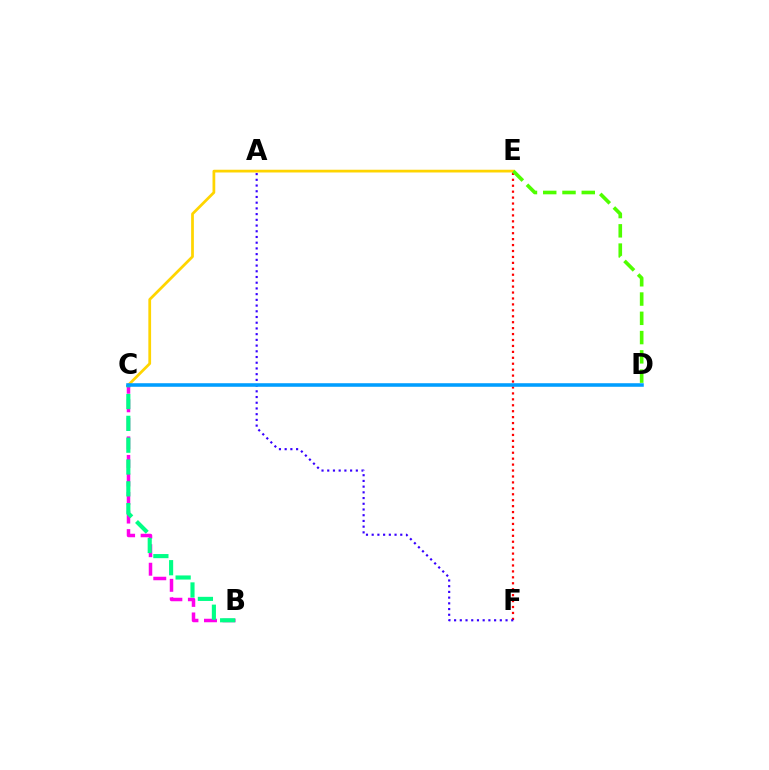{('B', 'C'): [{'color': '#ff00ed', 'line_style': 'dashed', 'thickness': 2.52}, {'color': '#00ff86', 'line_style': 'dashed', 'thickness': 2.96}], ('C', 'E'): [{'color': '#ffd500', 'line_style': 'solid', 'thickness': 1.98}], ('E', 'F'): [{'color': '#ff0000', 'line_style': 'dotted', 'thickness': 1.61}], ('A', 'F'): [{'color': '#3700ff', 'line_style': 'dotted', 'thickness': 1.55}], ('C', 'D'): [{'color': '#009eff', 'line_style': 'solid', 'thickness': 2.56}], ('D', 'E'): [{'color': '#4fff00', 'line_style': 'dashed', 'thickness': 2.62}]}